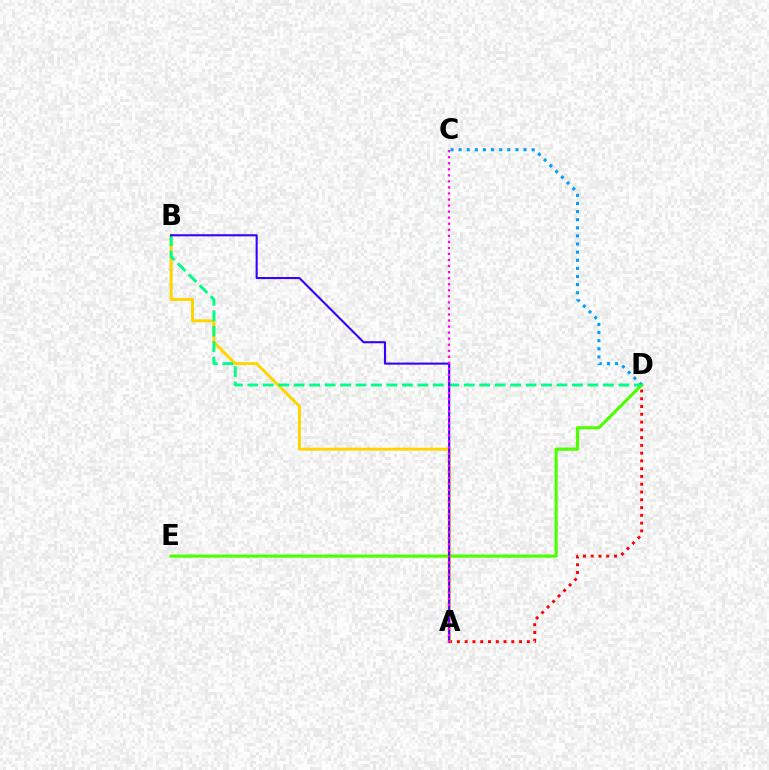{('D', 'E'): [{'color': '#4fff00', 'line_style': 'solid', 'thickness': 2.28}], ('C', 'D'): [{'color': '#009eff', 'line_style': 'dotted', 'thickness': 2.2}], ('A', 'D'): [{'color': '#ff0000', 'line_style': 'dotted', 'thickness': 2.11}], ('A', 'B'): [{'color': '#ffd500', 'line_style': 'solid', 'thickness': 2.13}, {'color': '#3700ff', 'line_style': 'solid', 'thickness': 1.51}], ('B', 'D'): [{'color': '#00ff86', 'line_style': 'dashed', 'thickness': 2.1}], ('A', 'C'): [{'color': '#ff00ed', 'line_style': 'dotted', 'thickness': 1.64}]}